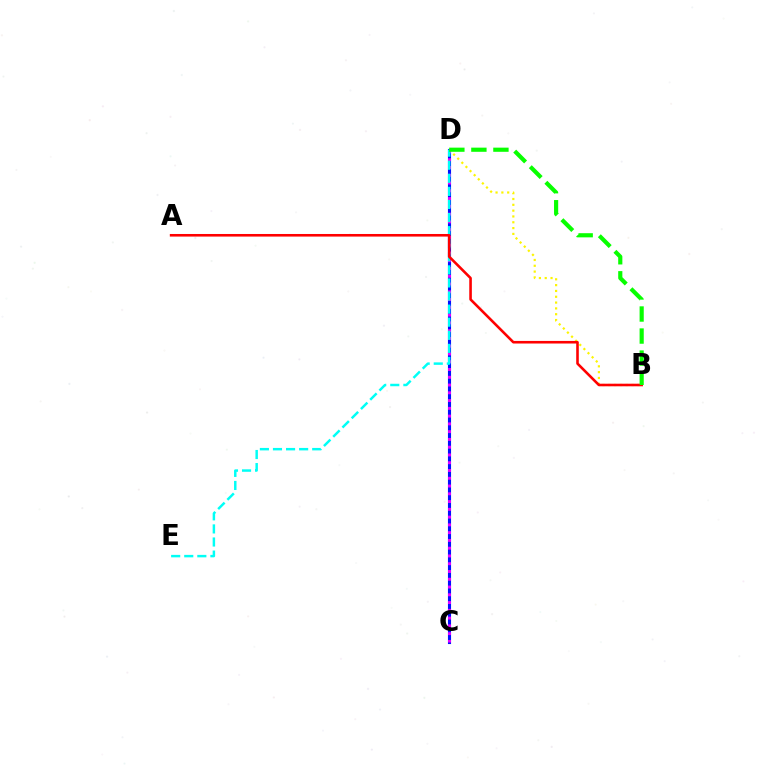{('C', 'D'): [{'color': '#0010ff', 'line_style': 'solid', 'thickness': 2.23}, {'color': '#ee00ff', 'line_style': 'dotted', 'thickness': 2.11}], ('B', 'D'): [{'color': '#fcf500', 'line_style': 'dotted', 'thickness': 1.58}, {'color': '#08ff00', 'line_style': 'dashed', 'thickness': 2.99}], ('D', 'E'): [{'color': '#00fff6', 'line_style': 'dashed', 'thickness': 1.78}], ('A', 'B'): [{'color': '#ff0000', 'line_style': 'solid', 'thickness': 1.86}]}